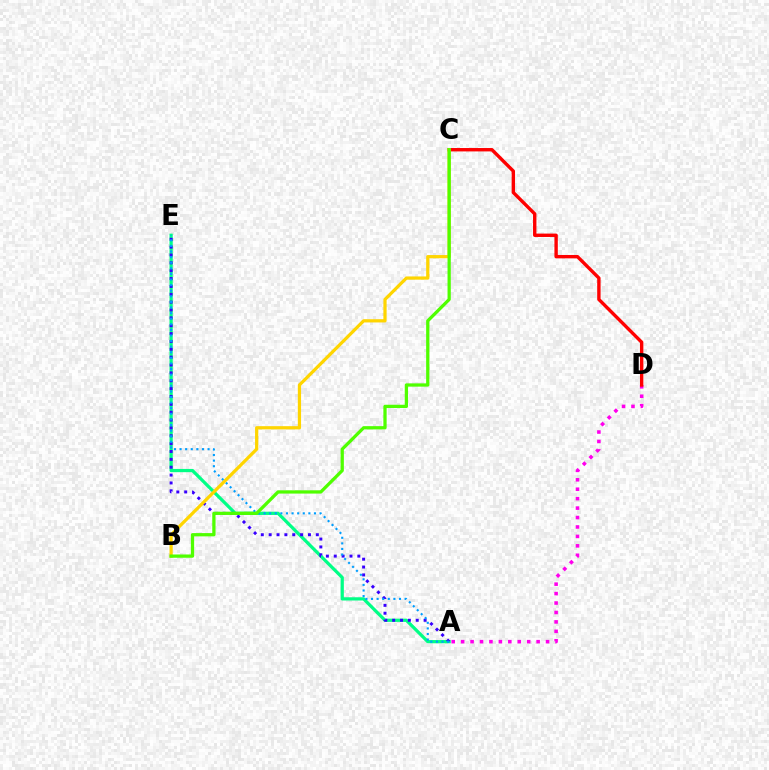{('A', 'D'): [{'color': '#ff00ed', 'line_style': 'dotted', 'thickness': 2.56}], ('A', 'E'): [{'color': '#00ff86', 'line_style': 'solid', 'thickness': 2.33}, {'color': '#3700ff', 'line_style': 'dotted', 'thickness': 2.14}, {'color': '#009eff', 'line_style': 'dotted', 'thickness': 1.52}], ('C', 'D'): [{'color': '#ff0000', 'line_style': 'solid', 'thickness': 2.44}], ('B', 'C'): [{'color': '#ffd500', 'line_style': 'solid', 'thickness': 2.32}, {'color': '#4fff00', 'line_style': 'solid', 'thickness': 2.35}]}